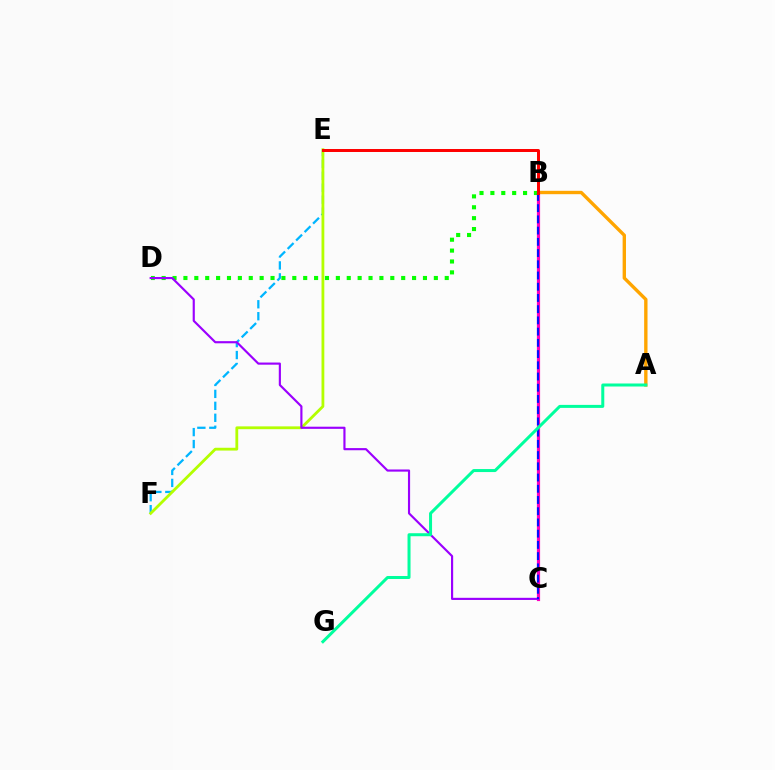{('A', 'B'): [{'color': '#ffa500', 'line_style': 'solid', 'thickness': 2.42}], ('B', 'D'): [{'color': '#08ff00', 'line_style': 'dotted', 'thickness': 2.96}], ('B', 'C'): [{'color': '#ff00bd', 'line_style': 'solid', 'thickness': 2.3}, {'color': '#0010ff', 'line_style': 'dashed', 'thickness': 1.52}], ('E', 'F'): [{'color': '#00b5ff', 'line_style': 'dashed', 'thickness': 1.62}, {'color': '#b3ff00', 'line_style': 'solid', 'thickness': 2.02}], ('C', 'D'): [{'color': '#9b00ff', 'line_style': 'solid', 'thickness': 1.55}], ('B', 'E'): [{'color': '#ff0000', 'line_style': 'solid', 'thickness': 2.14}], ('A', 'G'): [{'color': '#00ff9d', 'line_style': 'solid', 'thickness': 2.17}]}